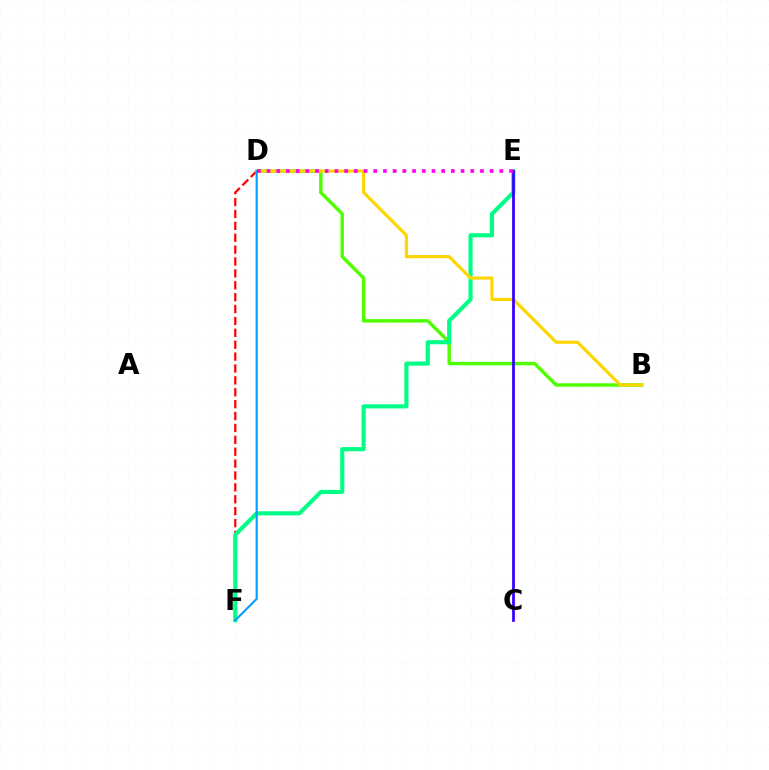{('B', 'D'): [{'color': '#4fff00', 'line_style': 'solid', 'thickness': 2.49}, {'color': '#ffd500', 'line_style': 'solid', 'thickness': 2.26}], ('D', 'F'): [{'color': '#ff0000', 'line_style': 'dashed', 'thickness': 1.61}, {'color': '#009eff', 'line_style': 'solid', 'thickness': 1.52}], ('E', 'F'): [{'color': '#00ff86', 'line_style': 'solid', 'thickness': 2.98}], ('C', 'E'): [{'color': '#3700ff', 'line_style': 'solid', 'thickness': 1.99}], ('D', 'E'): [{'color': '#ff00ed', 'line_style': 'dotted', 'thickness': 2.64}]}